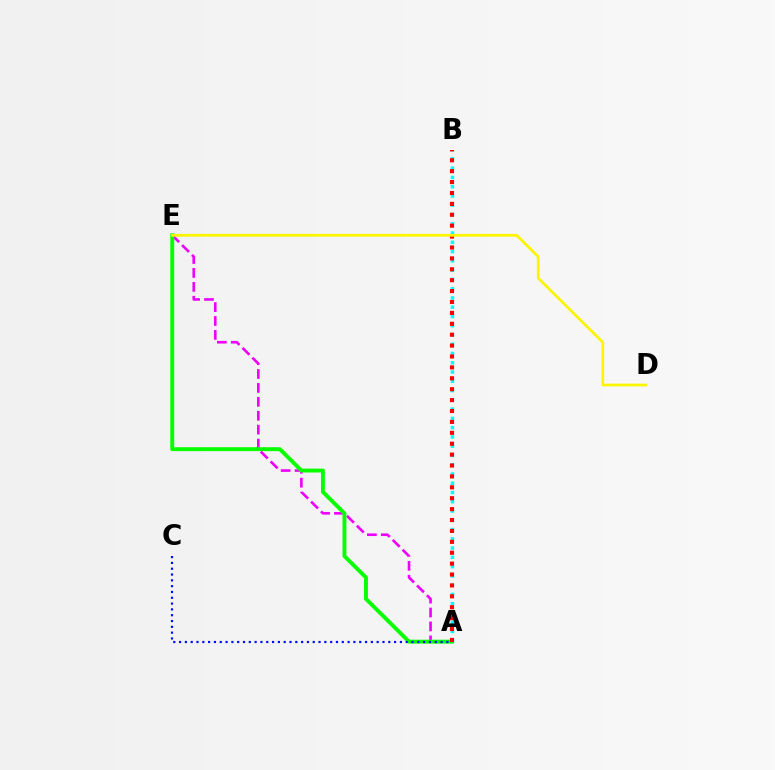{('A', 'E'): [{'color': '#ee00ff', 'line_style': 'dashed', 'thickness': 1.89}, {'color': '#08ff00', 'line_style': 'solid', 'thickness': 2.81}], ('A', 'B'): [{'color': '#00fff6', 'line_style': 'dotted', 'thickness': 2.52}, {'color': '#ff0000', 'line_style': 'dotted', 'thickness': 2.96}], ('A', 'C'): [{'color': '#0010ff', 'line_style': 'dotted', 'thickness': 1.58}], ('D', 'E'): [{'color': '#fcf500', 'line_style': 'solid', 'thickness': 1.98}]}